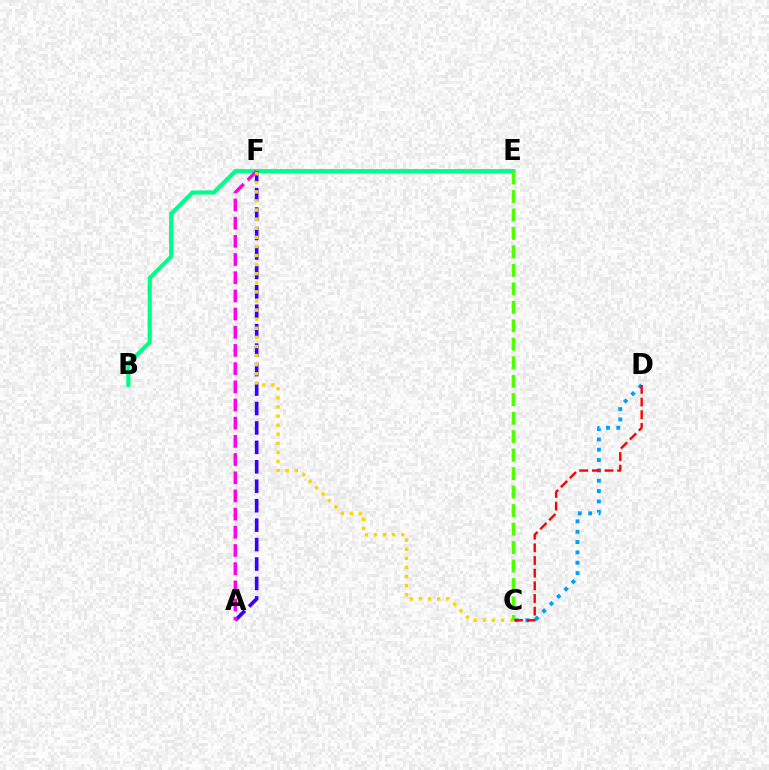{('B', 'E'): [{'color': '#00ff86', 'line_style': 'solid', 'thickness': 2.96}], ('A', 'F'): [{'color': '#3700ff', 'line_style': 'dashed', 'thickness': 2.64}, {'color': '#ff00ed', 'line_style': 'dashed', 'thickness': 2.47}], ('C', 'D'): [{'color': '#009eff', 'line_style': 'dotted', 'thickness': 2.81}, {'color': '#ff0000', 'line_style': 'dashed', 'thickness': 1.72}], ('C', 'F'): [{'color': '#ffd500', 'line_style': 'dotted', 'thickness': 2.47}], ('C', 'E'): [{'color': '#4fff00', 'line_style': 'dashed', 'thickness': 2.51}]}